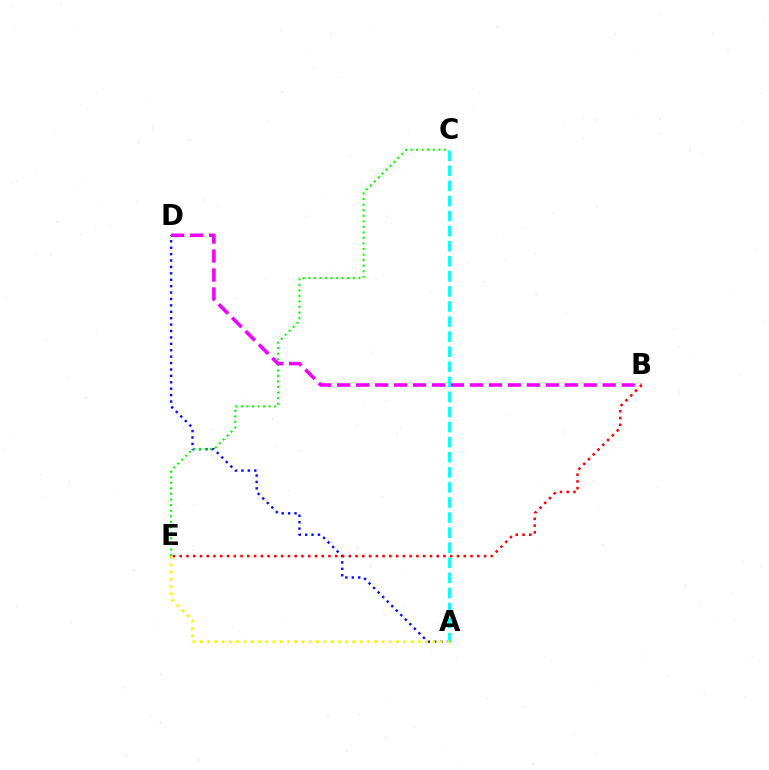{('A', 'D'): [{'color': '#0010ff', 'line_style': 'dotted', 'thickness': 1.74}], ('A', 'C'): [{'color': '#00fff6', 'line_style': 'dashed', 'thickness': 2.05}], ('C', 'E'): [{'color': '#08ff00', 'line_style': 'dotted', 'thickness': 1.51}], ('B', 'D'): [{'color': '#ee00ff', 'line_style': 'dashed', 'thickness': 2.58}], ('B', 'E'): [{'color': '#ff0000', 'line_style': 'dotted', 'thickness': 1.84}], ('A', 'E'): [{'color': '#fcf500', 'line_style': 'dotted', 'thickness': 1.97}]}